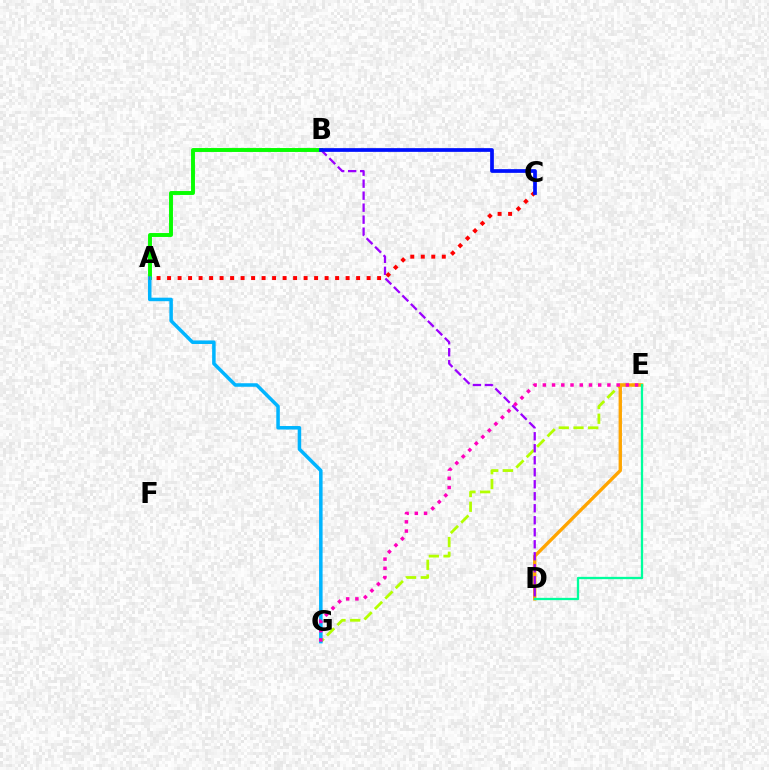{('E', 'G'): [{'color': '#b3ff00', 'line_style': 'dashed', 'thickness': 2.0}, {'color': '#ff00bd', 'line_style': 'dotted', 'thickness': 2.51}], ('D', 'E'): [{'color': '#ffa500', 'line_style': 'solid', 'thickness': 2.41}, {'color': '#00ff9d', 'line_style': 'solid', 'thickness': 1.65}], ('A', 'B'): [{'color': '#08ff00', 'line_style': 'solid', 'thickness': 2.83}], ('A', 'G'): [{'color': '#00b5ff', 'line_style': 'solid', 'thickness': 2.53}], ('B', 'D'): [{'color': '#9b00ff', 'line_style': 'dashed', 'thickness': 1.63}], ('A', 'C'): [{'color': '#ff0000', 'line_style': 'dotted', 'thickness': 2.85}], ('B', 'C'): [{'color': '#0010ff', 'line_style': 'solid', 'thickness': 2.67}]}